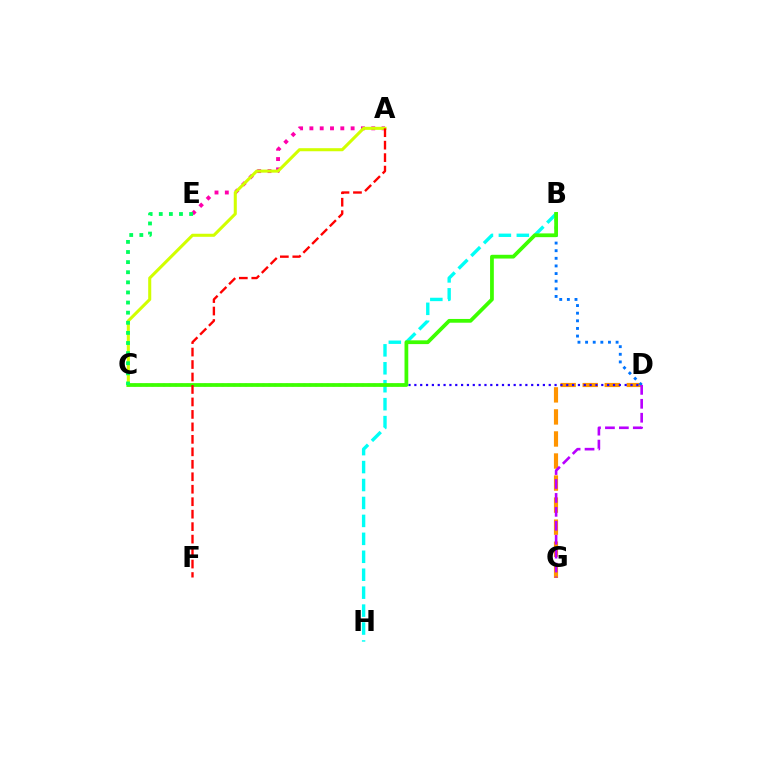{('D', 'G'): [{'color': '#ff9400', 'line_style': 'dashed', 'thickness': 2.99}, {'color': '#b900ff', 'line_style': 'dashed', 'thickness': 1.89}], ('A', 'E'): [{'color': '#ff00ac', 'line_style': 'dotted', 'thickness': 2.8}], ('B', 'H'): [{'color': '#00fff6', 'line_style': 'dashed', 'thickness': 2.44}], ('A', 'C'): [{'color': '#d1ff00', 'line_style': 'solid', 'thickness': 2.2}], ('C', 'D'): [{'color': '#2500ff', 'line_style': 'dotted', 'thickness': 1.59}], ('B', 'D'): [{'color': '#0074ff', 'line_style': 'dotted', 'thickness': 2.07}], ('B', 'C'): [{'color': '#3dff00', 'line_style': 'solid', 'thickness': 2.71}], ('C', 'E'): [{'color': '#00ff5c', 'line_style': 'dotted', 'thickness': 2.75}], ('A', 'F'): [{'color': '#ff0000', 'line_style': 'dashed', 'thickness': 1.69}]}